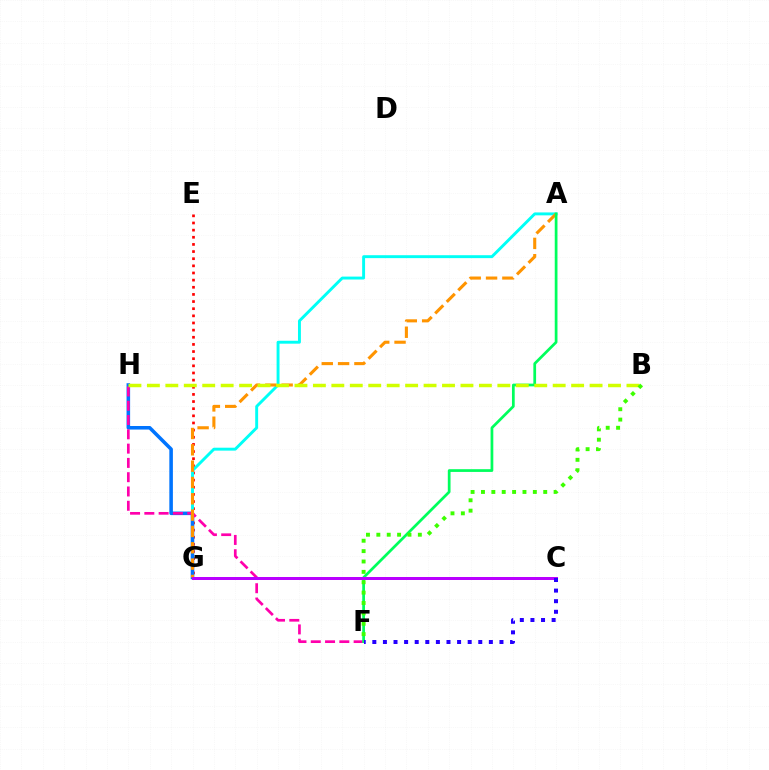{('E', 'G'): [{'color': '#ff0000', 'line_style': 'dotted', 'thickness': 1.94}], ('A', 'G'): [{'color': '#00fff6', 'line_style': 'solid', 'thickness': 2.1}, {'color': '#ff9400', 'line_style': 'dashed', 'thickness': 2.22}], ('G', 'H'): [{'color': '#0074ff', 'line_style': 'solid', 'thickness': 2.56}], ('F', 'H'): [{'color': '#ff00ac', 'line_style': 'dashed', 'thickness': 1.94}], ('A', 'F'): [{'color': '#00ff5c', 'line_style': 'solid', 'thickness': 1.97}], ('B', 'H'): [{'color': '#d1ff00', 'line_style': 'dashed', 'thickness': 2.51}], ('B', 'F'): [{'color': '#3dff00', 'line_style': 'dotted', 'thickness': 2.82}], ('C', 'G'): [{'color': '#b900ff', 'line_style': 'solid', 'thickness': 2.16}], ('C', 'F'): [{'color': '#2500ff', 'line_style': 'dotted', 'thickness': 2.88}]}